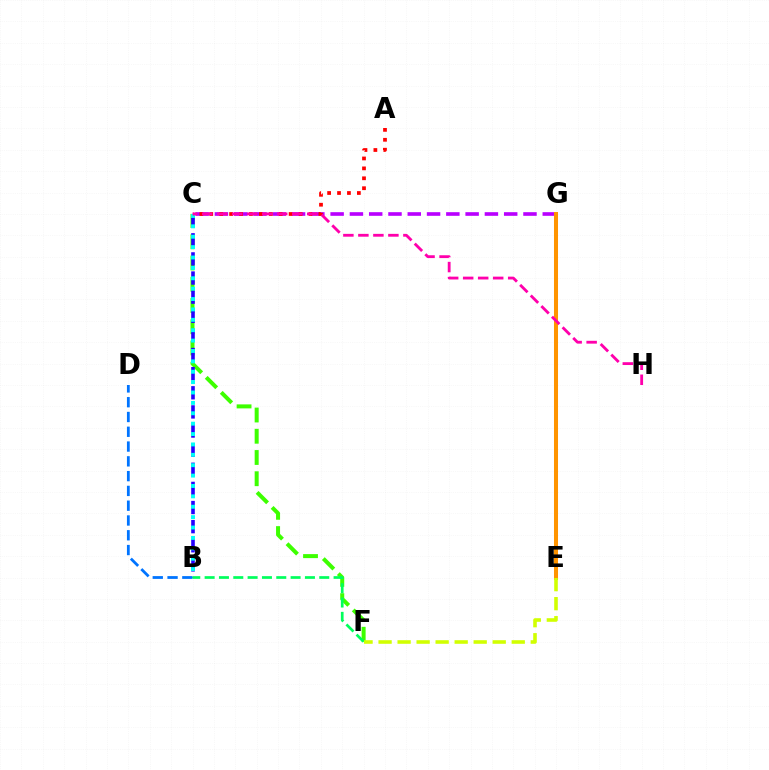{('C', 'F'): [{'color': '#3dff00', 'line_style': 'dashed', 'thickness': 2.88}], ('B', 'C'): [{'color': '#2500ff', 'line_style': 'dashed', 'thickness': 2.6}, {'color': '#00fff6', 'line_style': 'dotted', 'thickness': 2.82}], ('C', 'G'): [{'color': '#b900ff', 'line_style': 'dashed', 'thickness': 2.62}], ('A', 'C'): [{'color': '#ff0000', 'line_style': 'dotted', 'thickness': 2.69}], ('B', 'D'): [{'color': '#0074ff', 'line_style': 'dashed', 'thickness': 2.01}], ('B', 'F'): [{'color': '#00ff5c', 'line_style': 'dashed', 'thickness': 1.95}], ('E', 'G'): [{'color': '#ff9400', 'line_style': 'solid', 'thickness': 2.89}], ('C', 'H'): [{'color': '#ff00ac', 'line_style': 'dashed', 'thickness': 2.04}], ('E', 'F'): [{'color': '#d1ff00', 'line_style': 'dashed', 'thickness': 2.58}]}